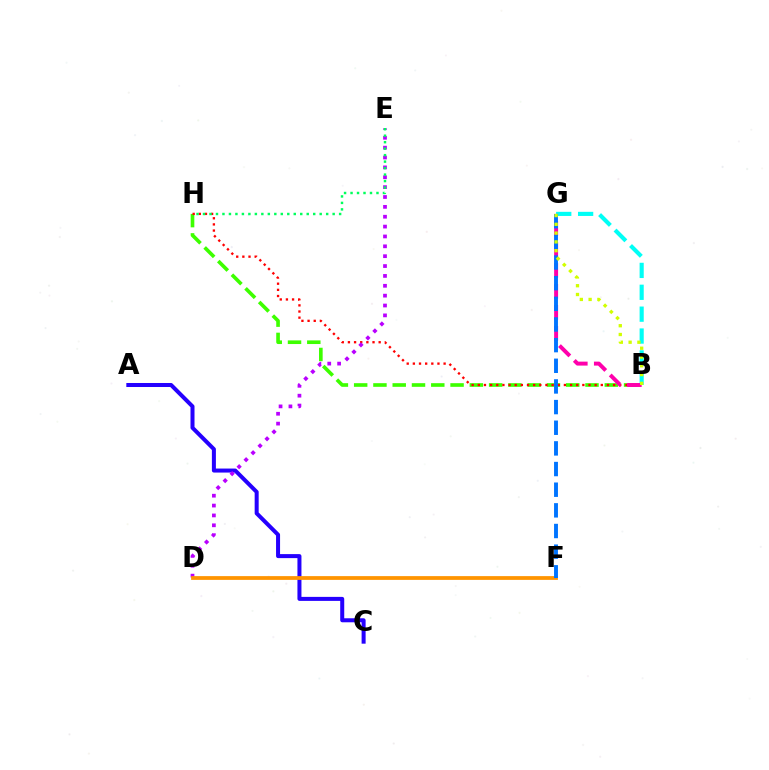{('B', 'G'): [{'color': '#00fff6', 'line_style': 'dashed', 'thickness': 2.97}, {'color': '#ff00ac', 'line_style': 'dashed', 'thickness': 2.85}, {'color': '#d1ff00', 'line_style': 'dotted', 'thickness': 2.39}], ('B', 'H'): [{'color': '#3dff00', 'line_style': 'dashed', 'thickness': 2.62}, {'color': '#ff0000', 'line_style': 'dotted', 'thickness': 1.67}], ('A', 'C'): [{'color': '#2500ff', 'line_style': 'solid', 'thickness': 2.89}], ('D', 'E'): [{'color': '#b900ff', 'line_style': 'dotted', 'thickness': 2.68}], ('D', 'F'): [{'color': '#ff9400', 'line_style': 'solid', 'thickness': 2.71}], ('F', 'G'): [{'color': '#0074ff', 'line_style': 'dashed', 'thickness': 2.81}], ('E', 'H'): [{'color': '#00ff5c', 'line_style': 'dotted', 'thickness': 1.76}]}